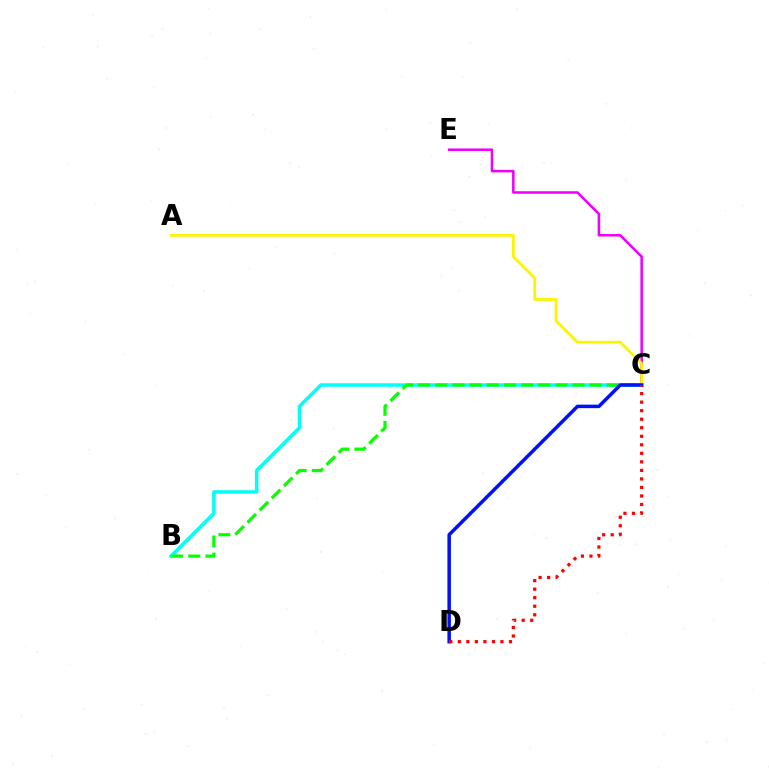{('B', 'C'): [{'color': '#00fff6', 'line_style': 'solid', 'thickness': 2.51}, {'color': '#08ff00', 'line_style': 'dashed', 'thickness': 2.33}], ('C', 'E'): [{'color': '#ee00ff', 'line_style': 'solid', 'thickness': 1.83}], ('A', 'C'): [{'color': '#fcf500', 'line_style': 'solid', 'thickness': 2.02}], ('C', 'D'): [{'color': '#0010ff', 'line_style': 'solid', 'thickness': 2.52}, {'color': '#ff0000', 'line_style': 'dotted', 'thickness': 2.32}]}